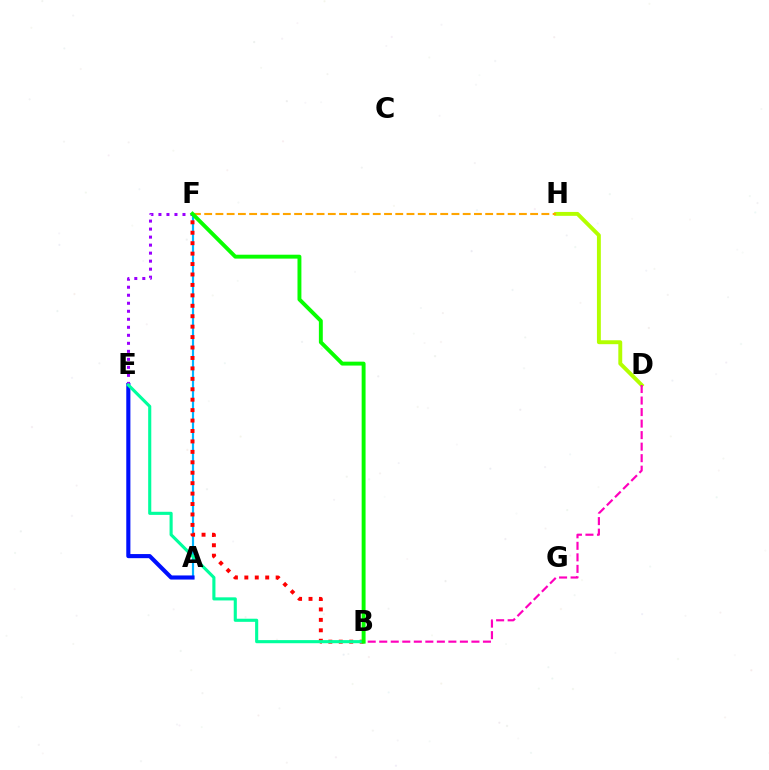{('D', 'H'): [{'color': '#b3ff00', 'line_style': 'solid', 'thickness': 2.81}], ('A', 'F'): [{'color': '#00b5ff', 'line_style': 'solid', 'thickness': 1.57}], ('B', 'D'): [{'color': '#ff00bd', 'line_style': 'dashed', 'thickness': 1.57}], ('F', 'H'): [{'color': '#ffa500', 'line_style': 'dashed', 'thickness': 1.53}], ('A', 'E'): [{'color': '#0010ff', 'line_style': 'solid', 'thickness': 2.96}], ('B', 'F'): [{'color': '#ff0000', 'line_style': 'dotted', 'thickness': 2.83}, {'color': '#08ff00', 'line_style': 'solid', 'thickness': 2.82}], ('E', 'F'): [{'color': '#9b00ff', 'line_style': 'dotted', 'thickness': 2.18}], ('B', 'E'): [{'color': '#00ff9d', 'line_style': 'solid', 'thickness': 2.24}]}